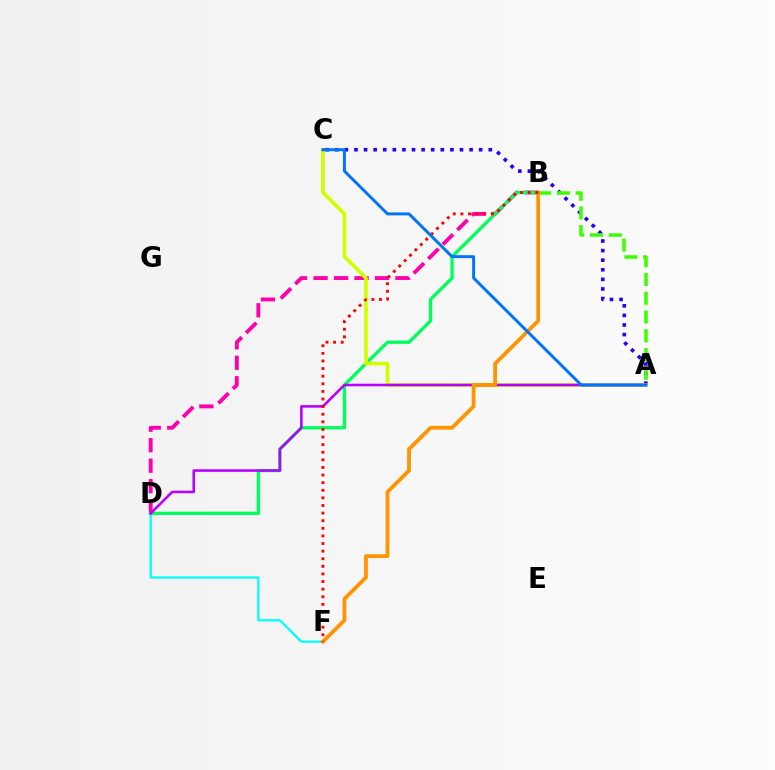{('A', 'C'): [{'color': '#2500ff', 'line_style': 'dotted', 'thickness': 2.61}, {'color': '#d1ff00', 'line_style': 'solid', 'thickness': 2.63}, {'color': '#0074ff', 'line_style': 'solid', 'thickness': 2.13}], ('B', 'D'): [{'color': '#ff00ac', 'line_style': 'dashed', 'thickness': 2.78}, {'color': '#00ff5c', 'line_style': 'solid', 'thickness': 2.38}], ('D', 'F'): [{'color': '#00fff6', 'line_style': 'solid', 'thickness': 1.63}], ('A', 'B'): [{'color': '#3dff00', 'line_style': 'dashed', 'thickness': 2.55}], ('A', 'D'): [{'color': '#b900ff', 'line_style': 'solid', 'thickness': 1.86}], ('B', 'F'): [{'color': '#ff9400', 'line_style': 'solid', 'thickness': 2.74}, {'color': '#ff0000', 'line_style': 'dotted', 'thickness': 2.07}]}